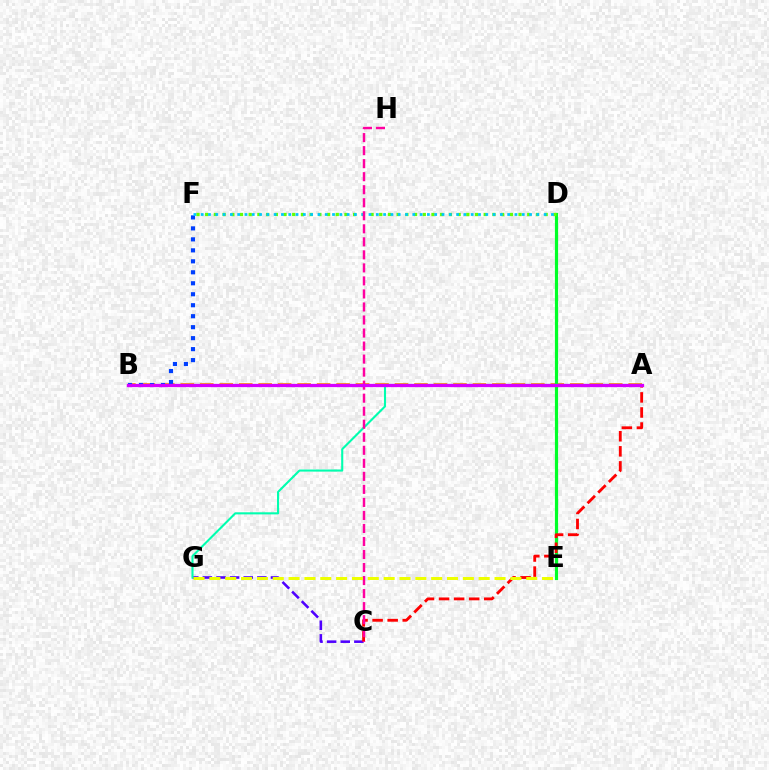{('A', 'B'): [{'color': '#ff8800', 'line_style': 'dashed', 'thickness': 2.65}, {'color': '#d600ff', 'line_style': 'solid', 'thickness': 2.35}], ('B', 'F'): [{'color': '#003fff', 'line_style': 'dotted', 'thickness': 2.98}], ('D', 'E'): [{'color': '#00ff27', 'line_style': 'solid', 'thickness': 2.29}], ('D', 'F'): [{'color': '#66ff00', 'line_style': 'dotted', 'thickness': 2.36}, {'color': '#00c7ff', 'line_style': 'dotted', 'thickness': 1.98}], ('C', 'G'): [{'color': '#4f00ff', 'line_style': 'dashed', 'thickness': 1.85}], ('A', 'C'): [{'color': '#ff0000', 'line_style': 'dashed', 'thickness': 2.05}], ('A', 'G'): [{'color': '#00ffaf', 'line_style': 'solid', 'thickness': 1.51}], ('C', 'H'): [{'color': '#ff00a0', 'line_style': 'dashed', 'thickness': 1.77}], ('E', 'G'): [{'color': '#eeff00', 'line_style': 'dashed', 'thickness': 2.15}]}